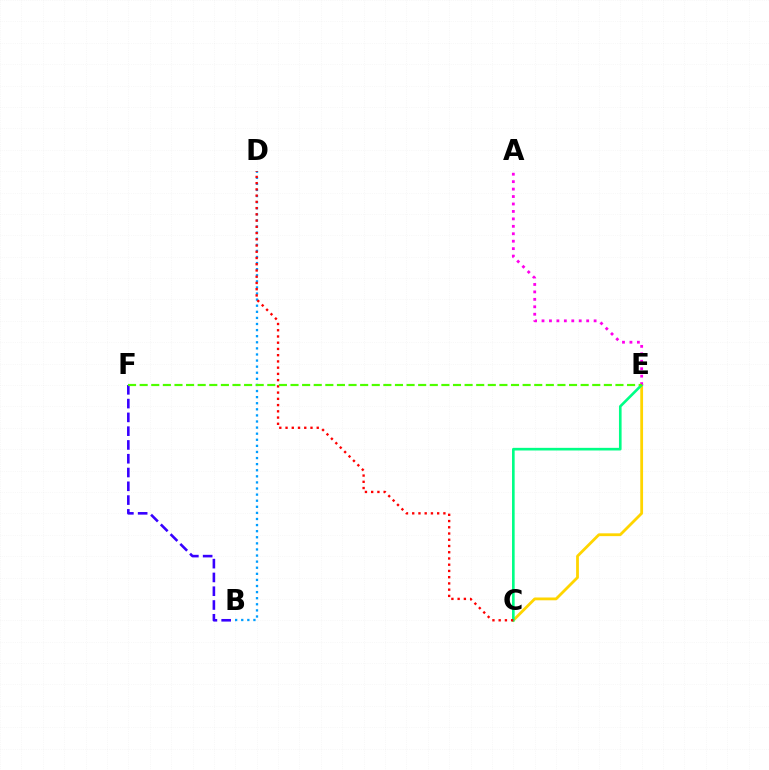{('B', 'F'): [{'color': '#3700ff', 'line_style': 'dashed', 'thickness': 1.87}], ('C', 'E'): [{'color': '#ffd500', 'line_style': 'solid', 'thickness': 2.01}, {'color': '#00ff86', 'line_style': 'solid', 'thickness': 1.9}], ('B', 'D'): [{'color': '#009eff', 'line_style': 'dotted', 'thickness': 1.66}], ('A', 'E'): [{'color': '#ff00ed', 'line_style': 'dotted', 'thickness': 2.02}], ('C', 'D'): [{'color': '#ff0000', 'line_style': 'dotted', 'thickness': 1.69}], ('E', 'F'): [{'color': '#4fff00', 'line_style': 'dashed', 'thickness': 1.58}]}